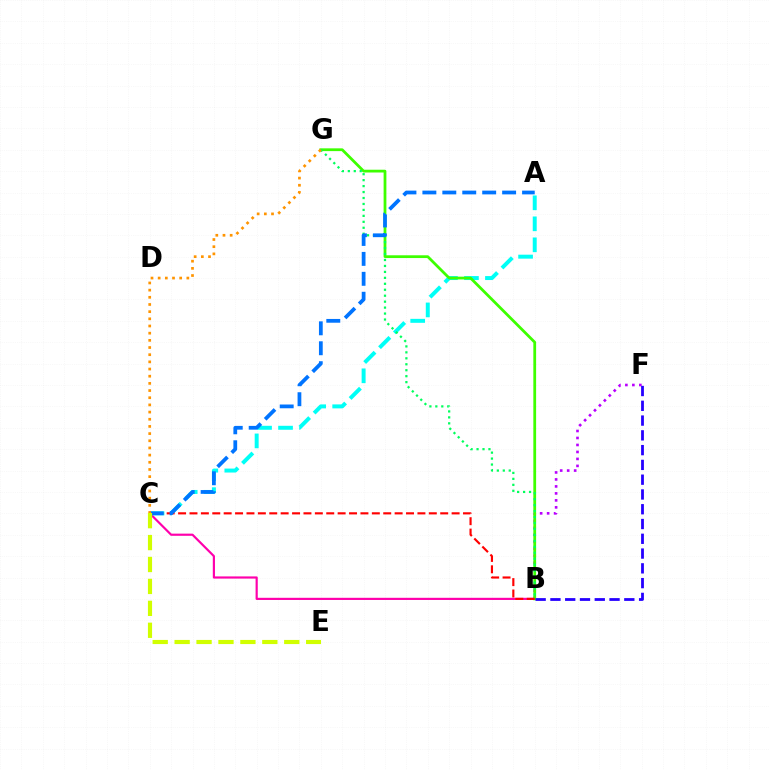{('B', 'C'): [{'color': '#ff00ac', 'line_style': 'solid', 'thickness': 1.57}, {'color': '#ff0000', 'line_style': 'dashed', 'thickness': 1.55}], ('A', 'C'): [{'color': '#00fff6', 'line_style': 'dashed', 'thickness': 2.85}, {'color': '#0074ff', 'line_style': 'dashed', 'thickness': 2.71}], ('B', 'F'): [{'color': '#b900ff', 'line_style': 'dotted', 'thickness': 1.9}, {'color': '#2500ff', 'line_style': 'dashed', 'thickness': 2.01}], ('B', 'G'): [{'color': '#3dff00', 'line_style': 'solid', 'thickness': 2.0}, {'color': '#00ff5c', 'line_style': 'dotted', 'thickness': 1.62}], ('C', 'G'): [{'color': '#ff9400', 'line_style': 'dotted', 'thickness': 1.95}], ('C', 'E'): [{'color': '#d1ff00', 'line_style': 'dashed', 'thickness': 2.98}]}